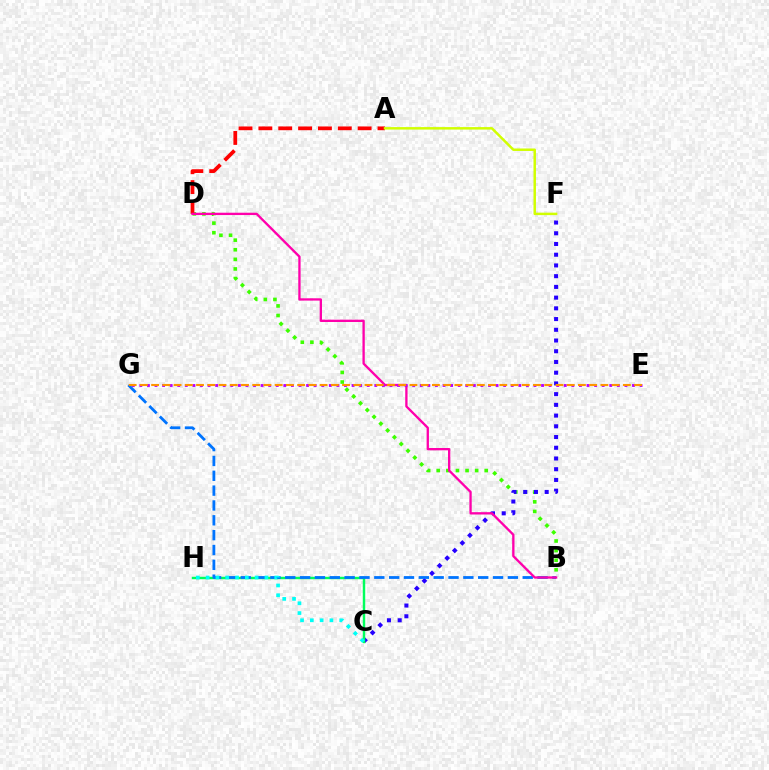{('B', 'D'): [{'color': '#3dff00', 'line_style': 'dotted', 'thickness': 2.61}, {'color': '#ff00ac', 'line_style': 'solid', 'thickness': 1.67}], ('C', 'F'): [{'color': '#2500ff', 'line_style': 'dotted', 'thickness': 2.91}], ('A', 'D'): [{'color': '#ff0000', 'line_style': 'dashed', 'thickness': 2.7}], ('C', 'H'): [{'color': '#00ff5c', 'line_style': 'solid', 'thickness': 1.76}, {'color': '#00fff6', 'line_style': 'dotted', 'thickness': 2.66}], ('B', 'G'): [{'color': '#0074ff', 'line_style': 'dashed', 'thickness': 2.02}], ('E', 'G'): [{'color': '#b900ff', 'line_style': 'dotted', 'thickness': 2.06}, {'color': '#ff9400', 'line_style': 'dashed', 'thickness': 1.53}], ('A', 'F'): [{'color': '#d1ff00', 'line_style': 'solid', 'thickness': 1.78}]}